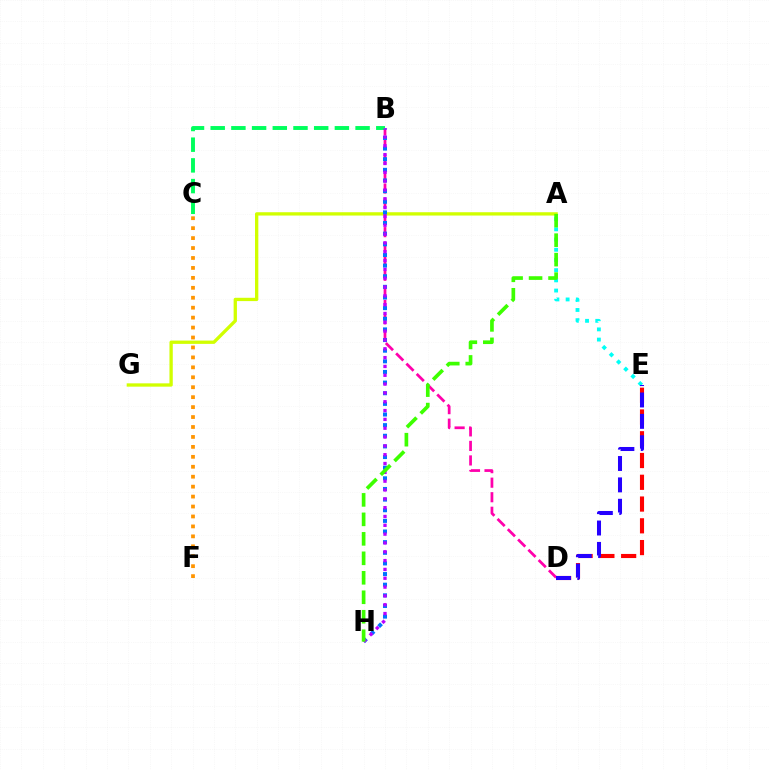{('D', 'E'): [{'color': '#ff0000', 'line_style': 'dashed', 'thickness': 2.96}, {'color': '#2500ff', 'line_style': 'dashed', 'thickness': 2.9}], ('A', 'G'): [{'color': '#d1ff00', 'line_style': 'solid', 'thickness': 2.39}], ('A', 'E'): [{'color': '#00fff6', 'line_style': 'dotted', 'thickness': 2.77}], ('B', 'D'): [{'color': '#ff00ac', 'line_style': 'dashed', 'thickness': 1.98}], ('B', 'H'): [{'color': '#0074ff', 'line_style': 'dotted', 'thickness': 2.89}, {'color': '#b900ff', 'line_style': 'dotted', 'thickness': 2.4}], ('C', 'F'): [{'color': '#ff9400', 'line_style': 'dotted', 'thickness': 2.7}], ('B', 'C'): [{'color': '#00ff5c', 'line_style': 'dashed', 'thickness': 2.81}], ('A', 'H'): [{'color': '#3dff00', 'line_style': 'dashed', 'thickness': 2.65}]}